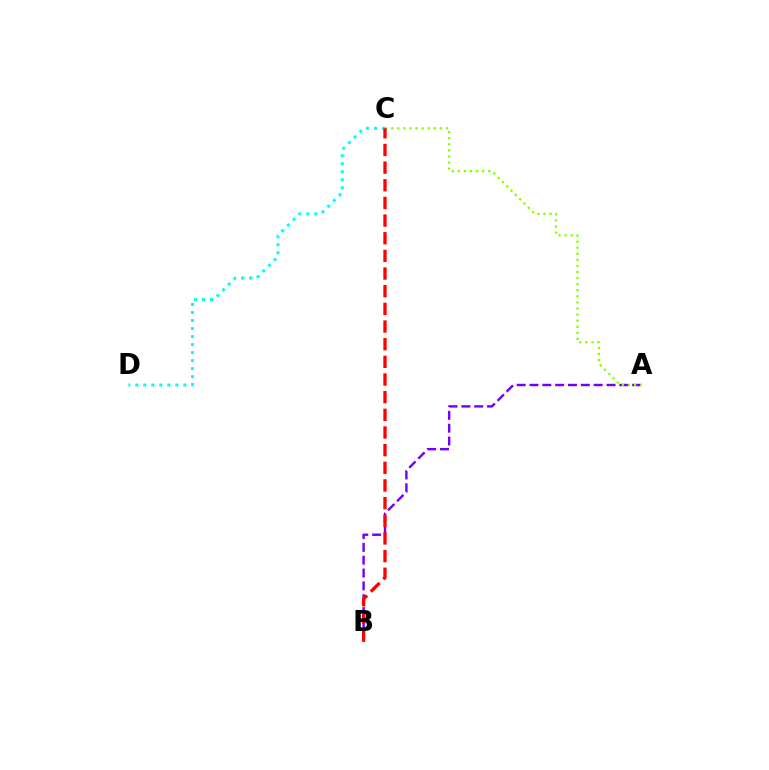{('A', 'B'): [{'color': '#7200ff', 'line_style': 'dashed', 'thickness': 1.74}], ('C', 'D'): [{'color': '#00fff6', 'line_style': 'dotted', 'thickness': 2.18}], ('A', 'C'): [{'color': '#84ff00', 'line_style': 'dotted', 'thickness': 1.65}], ('B', 'C'): [{'color': '#ff0000', 'line_style': 'dashed', 'thickness': 2.4}]}